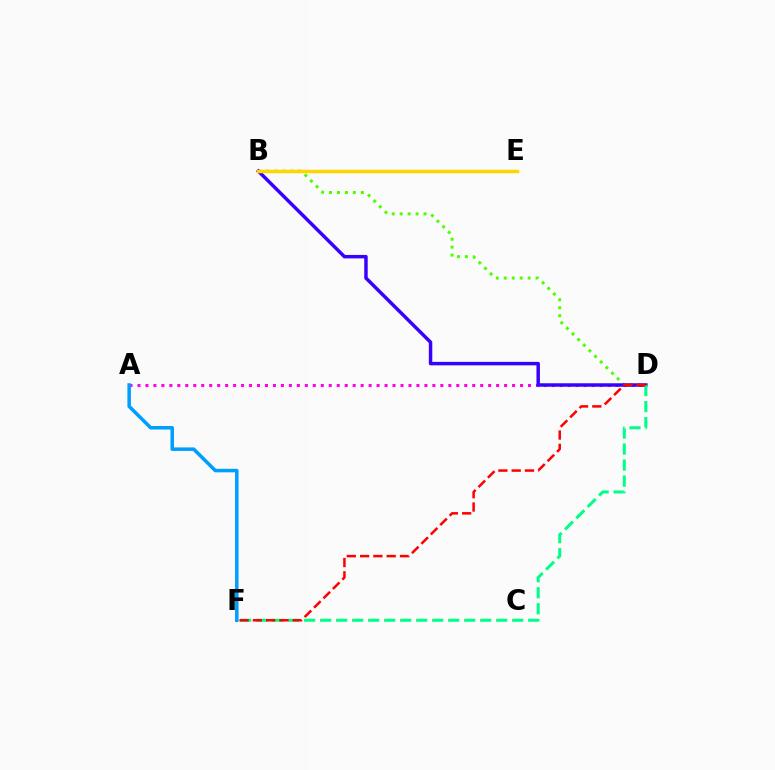{('B', 'D'): [{'color': '#4fff00', 'line_style': 'dotted', 'thickness': 2.16}, {'color': '#3700ff', 'line_style': 'solid', 'thickness': 2.49}], ('A', 'D'): [{'color': '#ff00ed', 'line_style': 'dotted', 'thickness': 2.17}], ('A', 'F'): [{'color': '#009eff', 'line_style': 'solid', 'thickness': 2.53}], ('D', 'F'): [{'color': '#00ff86', 'line_style': 'dashed', 'thickness': 2.17}, {'color': '#ff0000', 'line_style': 'dashed', 'thickness': 1.81}], ('B', 'E'): [{'color': '#ffd500', 'line_style': 'solid', 'thickness': 2.49}]}